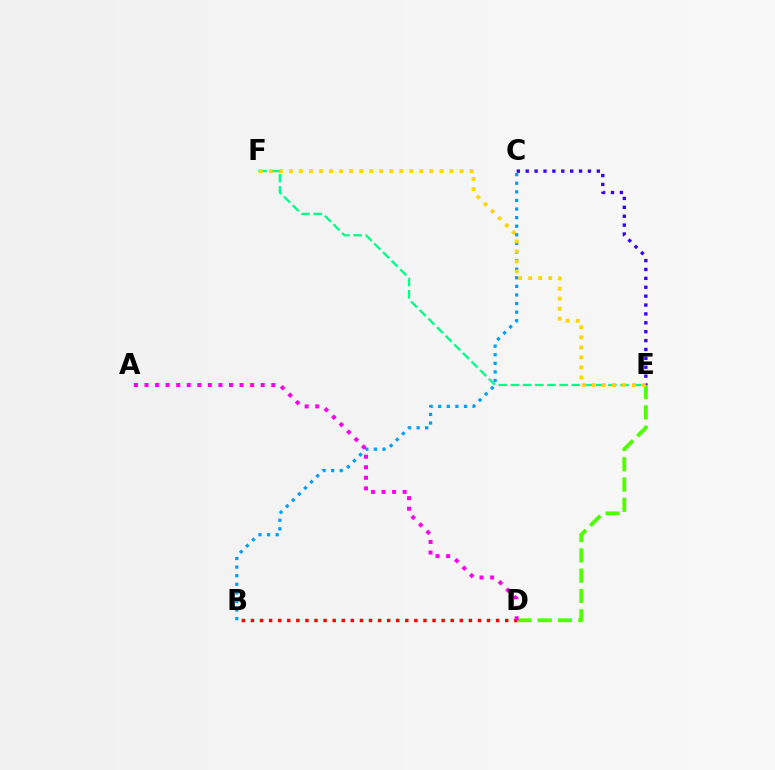{('E', 'F'): [{'color': '#00ff86', 'line_style': 'dashed', 'thickness': 1.66}, {'color': '#ffd500', 'line_style': 'dotted', 'thickness': 2.73}], ('B', 'C'): [{'color': '#009eff', 'line_style': 'dotted', 'thickness': 2.33}], ('B', 'D'): [{'color': '#ff0000', 'line_style': 'dotted', 'thickness': 2.47}], ('D', 'E'): [{'color': '#4fff00', 'line_style': 'dashed', 'thickness': 2.75}], ('C', 'E'): [{'color': '#3700ff', 'line_style': 'dotted', 'thickness': 2.41}], ('A', 'D'): [{'color': '#ff00ed', 'line_style': 'dotted', 'thickness': 2.87}]}